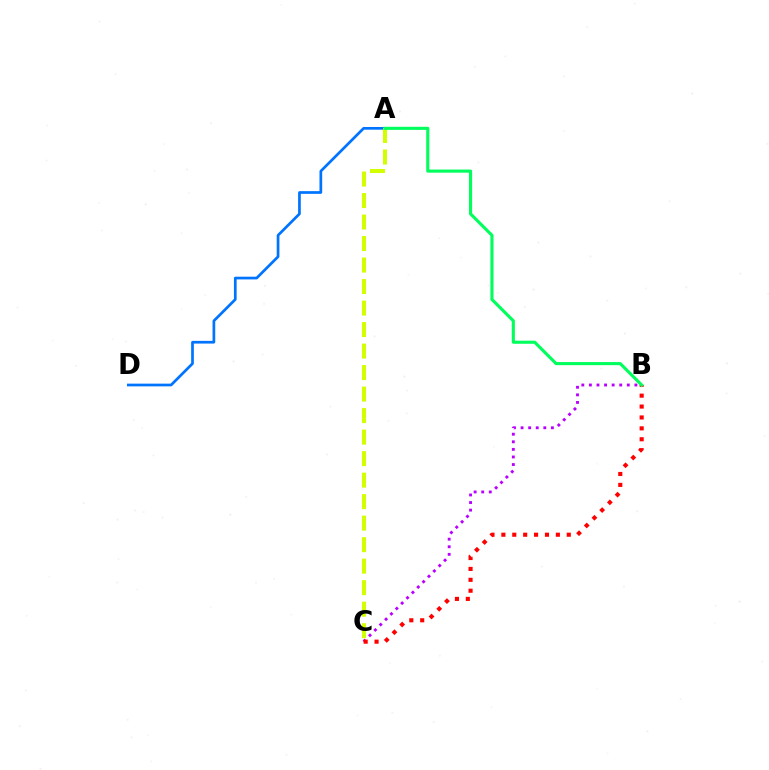{('B', 'C'): [{'color': '#b900ff', 'line_style': 'dotted', 'thickness': 2.06}, {'color': '#ff0000', 'line_style': 'dotted', 'thickness': 2.96}], ('A', 'D'): [{'color': '#0074ff', 'line_style': 'solid', 'thickness': 1.95}], ('A', 'C'): [{'color': '#d1ff00', 'line_style': 'dashed', 'thickness': 2.92}], ('A', 'B'): [{'color': '#00ff5c', 'line_style': 'solid', 'thickness': 2.23}]}